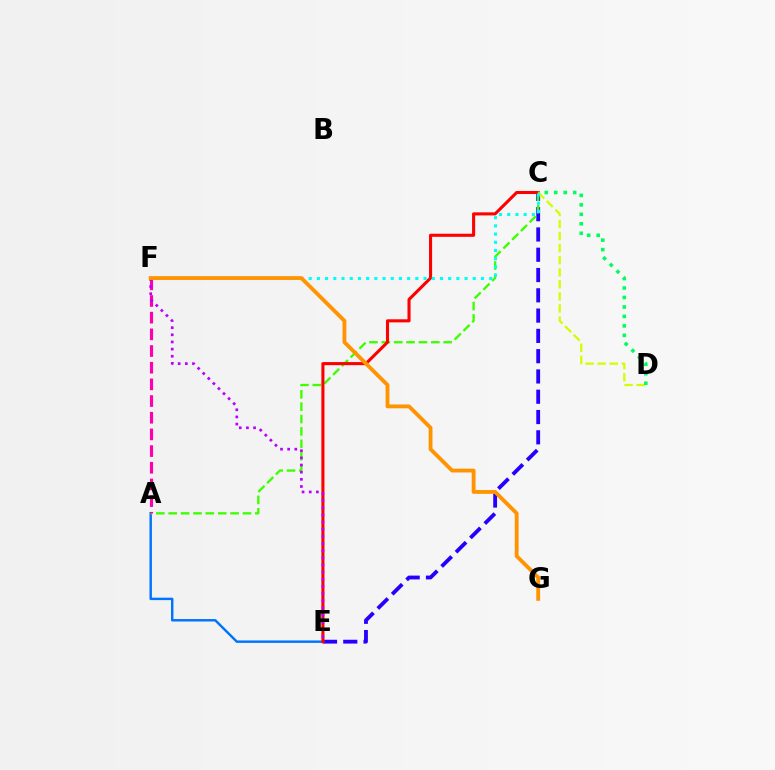{('C', 'E'): [{'color': '#2500ff', 'line_style': 'dashed', 'thickness': 2.76}, {'color': '#ff0000', 'line_style': 'solid', 'thickness': 2.22}], ('A', 'E'): [{'color': '#0074ff', 'line_style': 'solid', 'thickness': 1.76}], ('A', 'C'): [{'color': '#3dff00', 'line_style': 'dashed', 'thickness': 1.68}], ('A', 'F'): [{'color': '#ff00ac', 'line_style': 'dashed', 'thickness': 2.27}], ('C', 'D'): [{'color': '#d1ff00', 'line_style': 'dashed', 'thickness': 1.64}, {'color': '#00ff5c', 'line_style': 'dotted', 'thickness': 2.57}], ('C', 'F'): [{'color': '#00fff6', 'line_style': 'dotted', 'thickness': 2.23}], ('E', 'F'): [{'color': '#b900ff', 'line_style': 'dotted', 'thickness': 1.94}], ('F', 'G'): [{'color': '#ff9400', 'line_style': 'solid', 'thickness': 2.76}]}